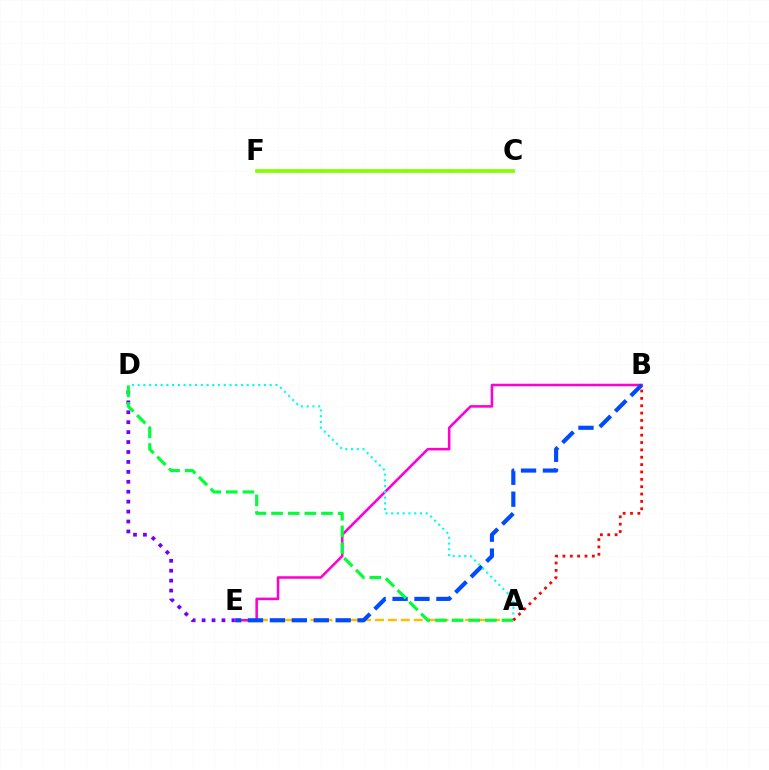{('D', 'E'): [{'color': '#7200ff', 'line_style': 'dotted', 'thickness': 2.7}], ('A', 'E'): [{'color': '#ffbd00', 'line_style': 'dashed', 'thickness': 1.75}], ('B', 'E'): [{'color': '#ff00cf', 'line_style': 'solid', 'thickness': 1.84}, {'color': '#004bff', 'line_style': 'dashed', 'thickness': 2.98}], ('C', 'F'): [{'color': '#84ff00', 'line_style': 'solid', 'thickness': 2.7}], ('A', 'D'): [{'color': '#00ff39', 'line_style': 'dashed', 'thickness': 2.26}, {'color': '#00fff6', 'line_style': 'dotted', 'thickness': 1.56}], ('A', 'B'): [{'color': '#ff0000', 'line_style': 'dotted', 'thickness': 2.0}]}